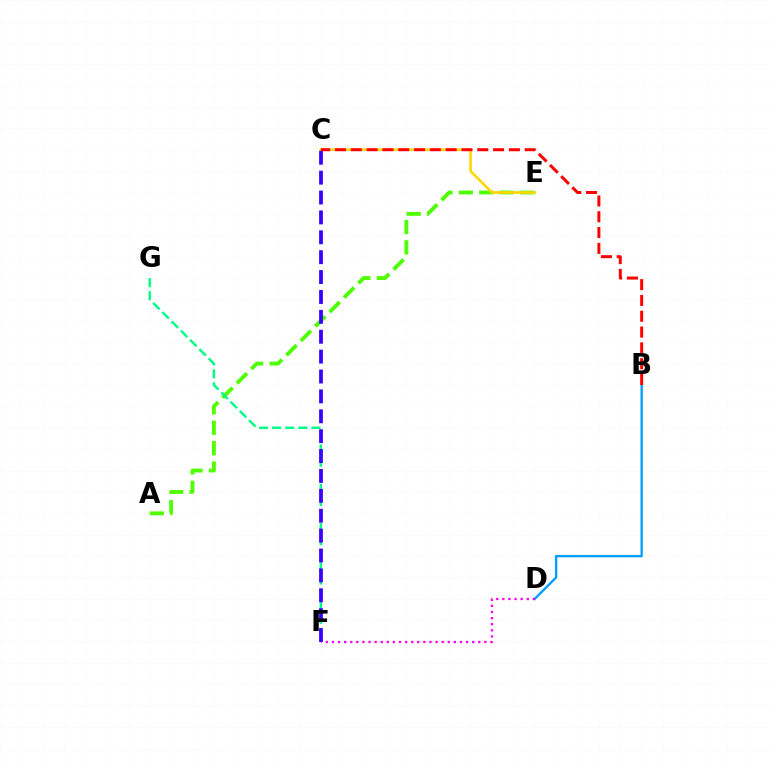{('A', 'E'): [{'color': '#4fff00', 'line_style': 'dashed', 'thickness': 2.77}], ('F', 'G'): [{'color': '#00ff86', 'line_style': 'dashed', 'thickness': 1.78}], ('C', 'E'): [{'color': '#ffd500', 'line_style': 'solid', 'thickness': 1.85}], ('B', 'D'): [{'color': '#009eff', 'line_style': 'solid', 'thickness': 1.69}], ('D', 'F'): [{'color': '#ff00ed', 'line_style': 'dotted', 'thickness': 1.66}], ('C', 'F'): [{'color': '#3700ff', 'line_style': 'dashed', 'thickness': 2.7}], ('B', 'C'): [{'color': '#ff0000', 'line_style': 'dashed', 'thickness': 2.15}]}